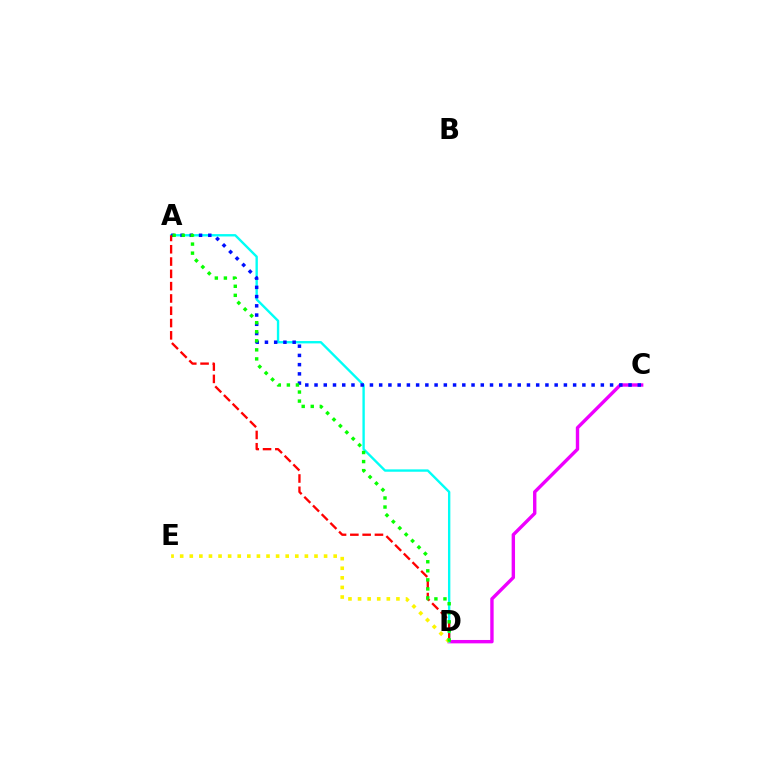{('C', 'D'): [{'color': '#ee00ff', 'line_style': 'solid', 'thickness': 2.44}], ('A', 'D'): [{'color': '#00fff6', 'line_style': 'solid', 'thickness': 1.7}, {'color': '#ff0000', 'line_style': 'dashed', 'thickness': 1.67}, {'color': '#08ff00', 'line_style': 'dotted', 'thickness': 2.46}], ('A', 'C'): [{'color': '#0010ff', 'line_style': 'dotted', 'thickness': 2.51}], ('D', 'E'): [{'color': '#fcf500', 'line_style': 'dotted', 'thickness': 2.61}]}